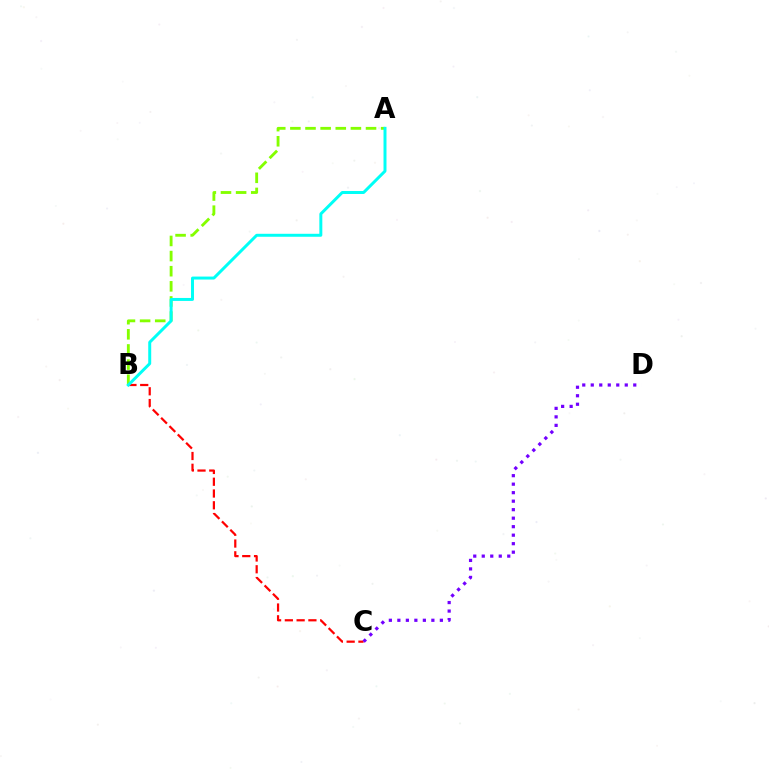{('A', 'B'): [{'color': '#84ff00', 'line_style': 'dashed', 'thickness': 2.06}, {'color': '#00fff6', 'line_style': 'solid', 'thickness': 2.14}], ('B', 'C'): [{'color': '#ff0000', 'line_style': 'dashed', 'thickness': 1.6}], ('C', 'D'): [{'color': '#7200ff', 'line_style': 'dotted', 'thickness': 2.31}]}